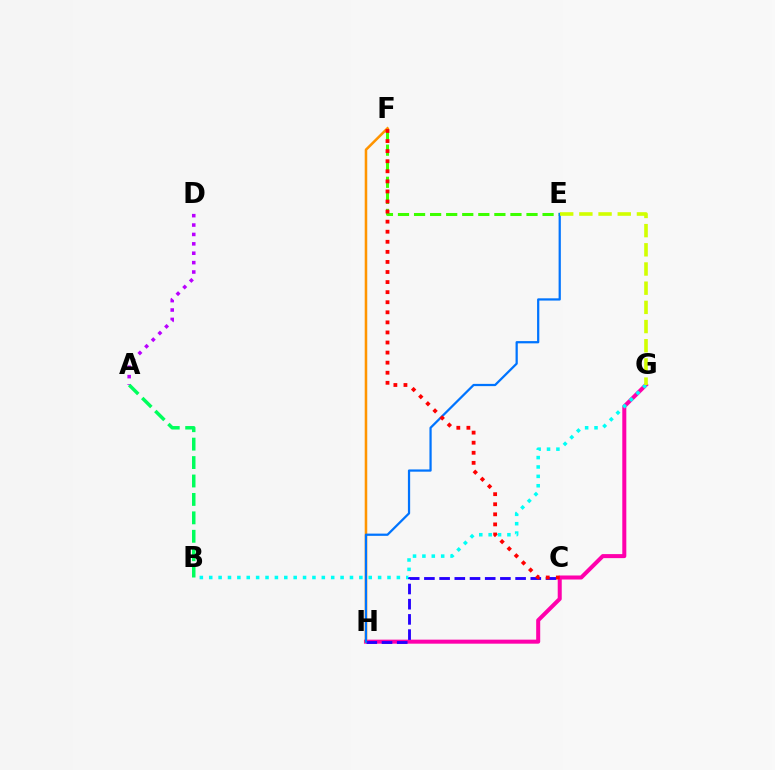{('G', 'H'): [{'color': '#ff00ac', 'line_style': 'solid', 'thickness': 2.9}], ('B', 'G'): [{'color': '#00fff6', 'line_style': 'dotted', 'thickness': 2.55}], ('E', 'F'): [{'color': '#3dff00', 'line_style': 'dashed', 'thickness': 2.18}], ('F', 'H'): [{'color': '#ff9400', 'line_style': 'solid', 'thickness': 1.83}], ('A', 'D'): [{'color': '#b900ff', 'line_style': 'dotted', 'thickness': 2.55}], ('C', 'H'): [{'color': '#2500ff', 'line_style': 'dashed', 'thickness': 2.06}], ('E', 'H'): [{'color': '#0074ff', 'line_style': 'solid', 'thickness': 1.61}], ('E', 'G'): [{'color': '#d1ff00', 'line_style': 'dashed', 'thickness': 2.61}], ('A', 'B'): [{'color': '#00ff5c', 'line_style': 'dashed', 'thickness': 2.5}], ('C', 'F'): [{'color': '#ff0000', 'line_style': 'dotted', 'thickness': 2.74}]}